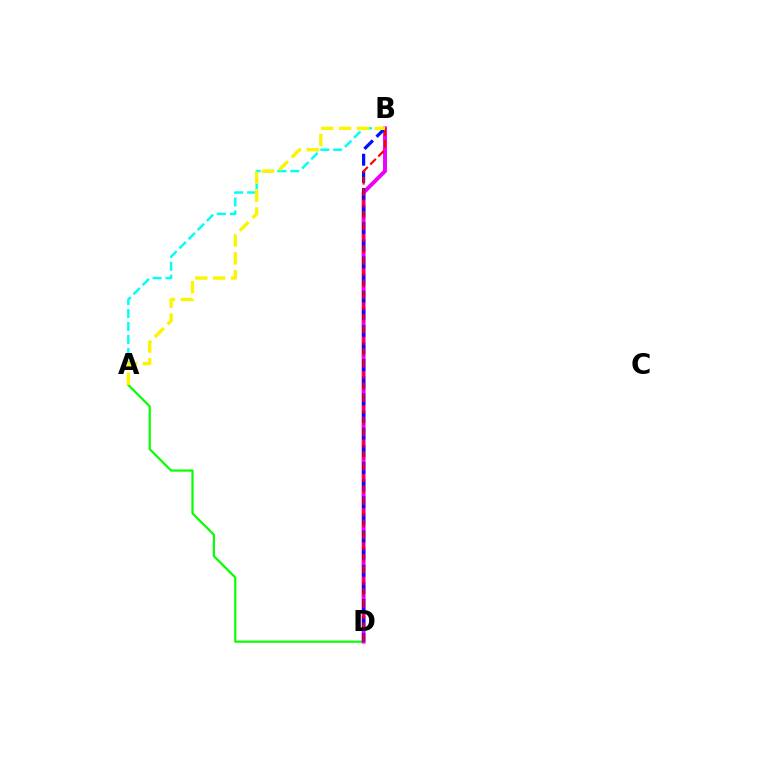{('A', 'D'): [{'color': '#08ff00', 'line_style': 'solid', 'thickness': 1.59}], ('A', 'B'): [{'color': '#00fff6', 'line_style': 'dashed', 'thickness': 1.76}, {'color': '#fcf500', 'line_style': 'dashed', 'thickness': 2.43}], ('B', 'D'): [{'color': '#ee00ff', 'line_style': 'solid', 'thickness': 2.83}, {'color': '#0010ff', 'line_style': 'dashed', 'thickness': 2.33}, {'color': '#ff0000', 'line_style': 'dashed', 'thickness': 1.55}]}